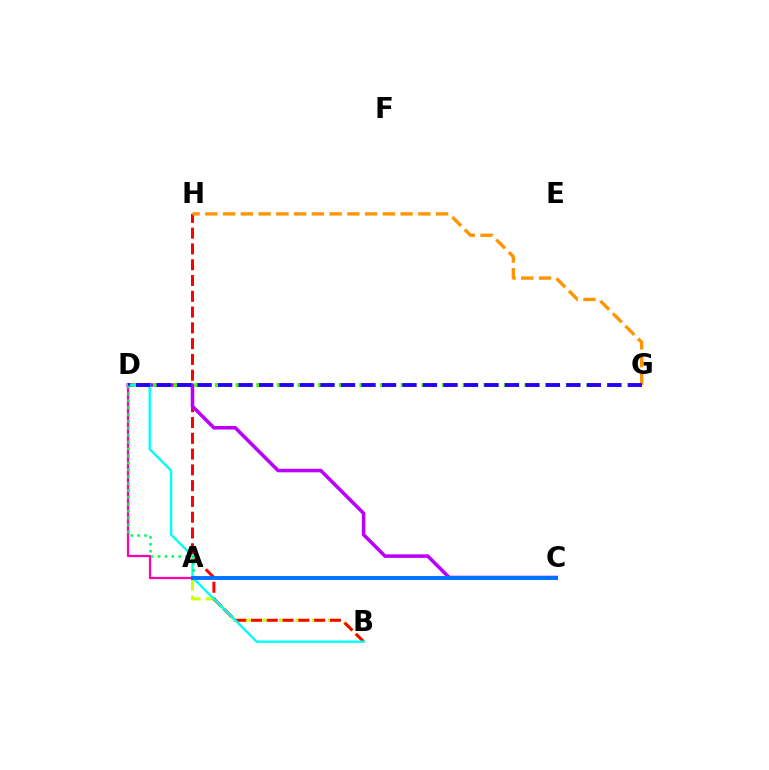{('A', 'B'): [{'color': '#d1ff00', 'line_style': 'dashed', 'thickness': 2.23}], ('A', 'D'): [{'color': '#ff00ac', 'line_style': 'solid', 'thickness': 1.63}, {'color': '#00ff5c', 'line_style': 'dotted', 'thickness': 1.87}], ('B', 'H'): [{'color': '#ff0000', 'line_style': 'dashed', 'thickness': 2.14}], ('C', 'D'): [{'color': '#b900ff', 'line_style': 'solid', 'thickness': 2.56}], ('G', 'H'): [{'color': '#ff9400', 'line_style': 'dashed', 'thickness': 2.41}], ('D', 'G'): [{'color': '#3dff00', 'line_style': 'dotted', 'thickness': 2.8}, {'color': '#2500ff', 'line_style': 'dashed', 'thickness': 2.78}], ('B', 'D'): [{'color': '#00fff6', 'line_style': 'solid', 'thickness': 1.72}], ('A', 'C'): [{'color': '#0074ff', 'line_style': 'solid', 'thickness': 2.84}]}